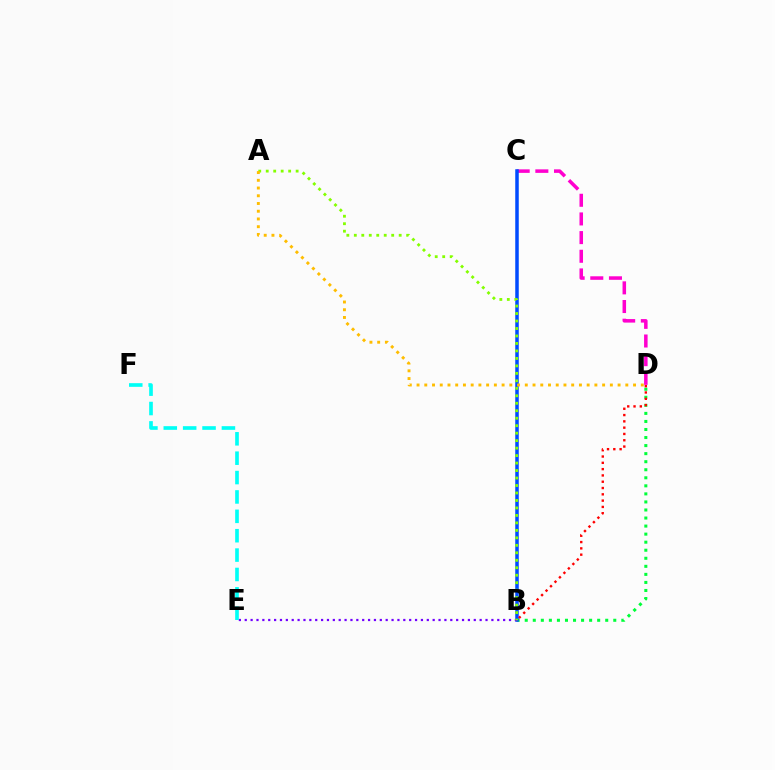{('C', 'D'): [{'color': '#ff00cf', 'line_style': 'dashed', 'thickness': 2.54}], ('B', 'D'): [{'color': '#00ff39', 'line_style': 'dotted', 'thickness': 2.19}, {'color': '#ff0000', 'line_style': 'dotted', 'thickness': 1.71}], ('B', 'C'): [{'color': '#004bff', 'line_style': 'solid', 'thickness': 2.52}], ('B', 'E'): [{'color': '#7200ff', 'line_style': 'dotted', 'thickness': 1.6}], ('E', 'F'): [{'color': '#00fff6', 'line_style': 'dashed', 'thickness': 2.63}], ('A', 'B'): [{'color': '#84ff00', 'line_style': 'dotted', 'thickness': 2.03}], ('A', 'D'): [{'color': '#ffbd00', 'line_style': 'dotted', 'thickness': 2.1}]}